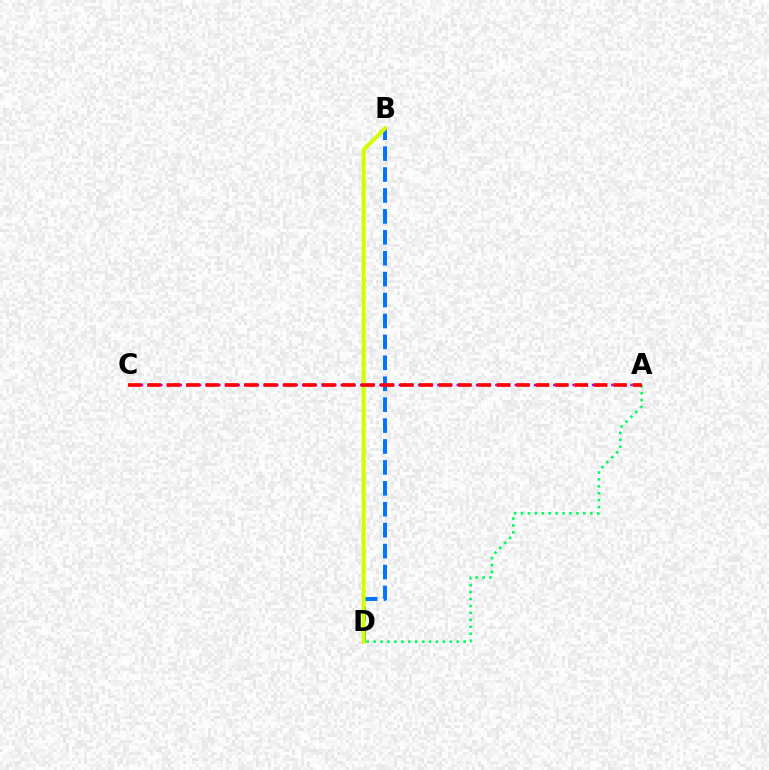{('A', 'C'): [{'color': '#b900ff', 'line_style': 'dotted', 'thickness': 1.75}, {'color': '#ff0000', 'line_style': 'dashed', 'thickness': 2.64}], ('B', 'D'): [{'color': '#0074ff', 'line_style': 'dashed', 'thickness': 2.84}, {'color': '#d1ff00', 'line_style': 'solid', 'thickness': 2.86}], ('A', 'D'): [{'color': '#00ff5c', 'line_style': 'dotted', 'thickness': 1.88}]}